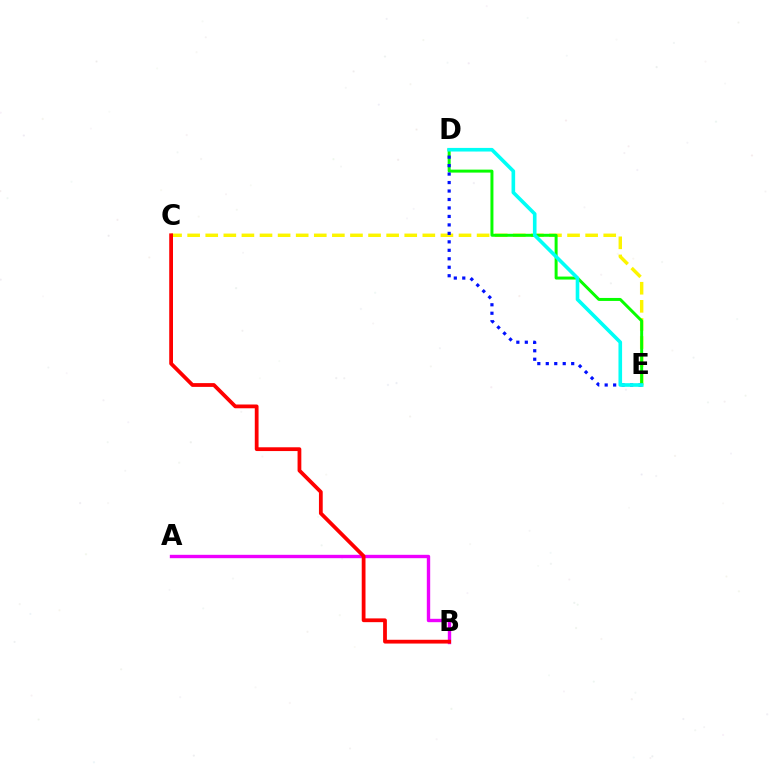{('C', 'E'): [{'color': '#fcf500', 'line_style': 'dashed', 'thickness': 2.46}], ('D', 'E'): [{'color': '#08ff00', 'line_style': 'solid', 'thickness': 2.15}, {'color': '#0010ff', 'line_style': 'dotted', 'thickness': 2.3}, {'color': '#00fff6', 'line_style': 'solid', 'thickness': 2.6}], ('A', 'B'): [{'color': '#ee00ff', 'line_style': 'solid', 'thickness': 2.43}], ('B', 'C'): [{'color': '#ff0000', 'line_style': 'solid', 'thickness': 2.72}]}